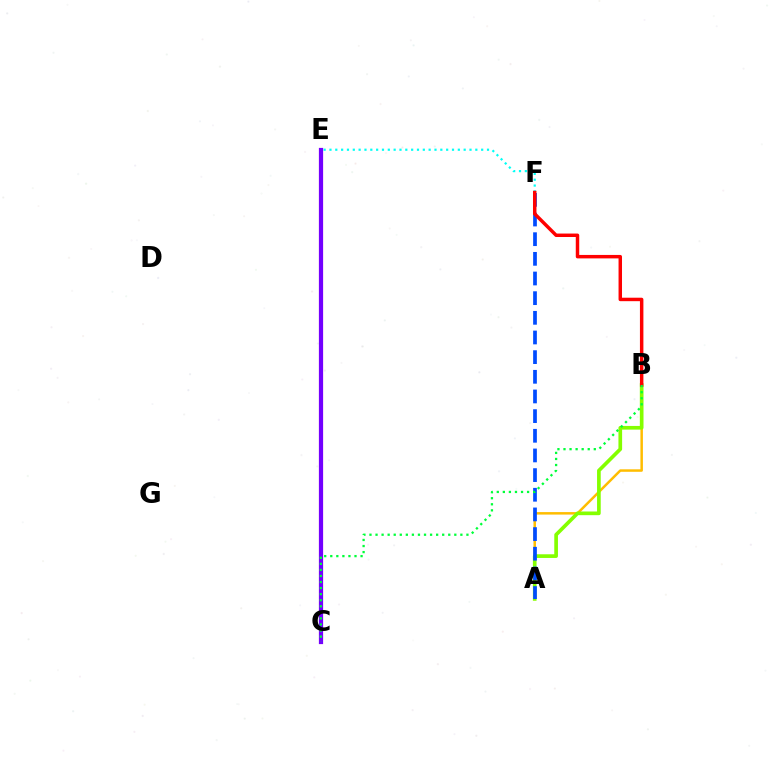{('A', 'B'): [{'color': '#ffbd00', 'line_style': 'solid', 'thickness': 1.79}, {'color': '#84ff00', 'line_style': 'solid', 'thickness': 2.65}], ('A', 'F'): [{'color': '#004bff', 'line_style': 'dashed', 'thickness': 2.67}], ('C', 'E'): [{'color': '#ff00cf', 'line_style': 'solid', 'thickness': 2.95}, {'color': '#7200ff', 'line_style': 'solid', 'thickness': 2.99}], ('E', 'F'): [{'color': '#00fff6', 'line_style': 'dotted', 'thickness': 1.59}], ('B', 'F'): [{'color': '#ff0000', 'line_style': 'solid', 'thickness': 2.49}], ('B', 'C'): [{'color': '#00ff39', 'line_style': 'dotted', 'thickness': 1.65}]}